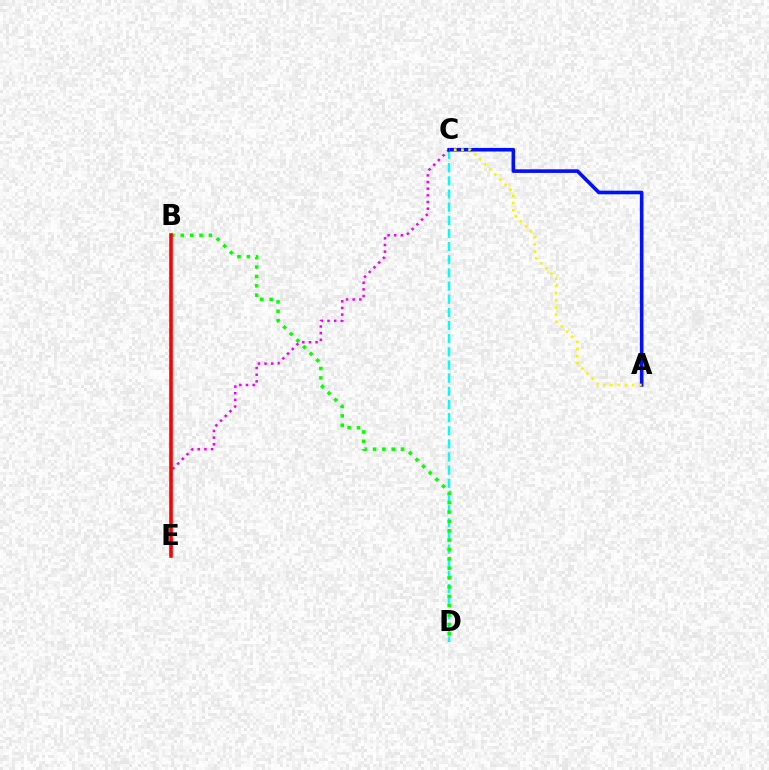{('C', 'D'): [{'color': '#00fff6', 'line_style': 'dashed', 'thickness': 1.79}], ('C', 'E'): [{'color': '#ee00ff', 'line_style': 'dotted', 'thickness': 1.81}], ('A', 'C'): [{'color': '#0010ff', 'line_style': 'solid', 'thickness': 2.6}, {'color': '#fcf500', 'line_style': 'dotted', 'thickness': 1.95}], ('B', 'D'): [{'color': '#08ff00', 'line_style': 'dotted', 'thickness': 2.55}], ('B', 'E'): [{'color': '#ff0000', 'line_style': 'solid', 'thickness': 2.58}]}